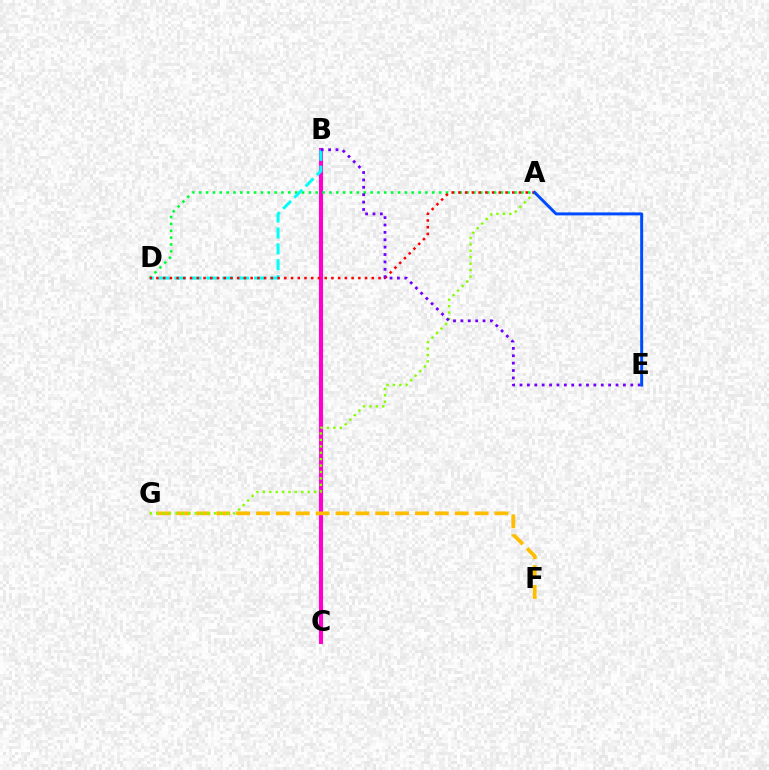{('B', 'C'): [{'color': '#ff00cf', 'line_style': 'solid', 'thickness': 2.96}], ('A', 'D'): [{'color': '#00ff39', 'line_style': 'dotted', 'thickness': 1.86}, {'color': '#ff0000', 'line_style': 'dotted', 'thickness': 1.83}], ('B', 'D'): [{'color': '#00fff6', 'line_style': 'dashed', 'thickness': 2.16}], ('F', 'G'): [{'color': '#ffbd00', 'line_style': 'dashed', 'thickness': 2.7}], ('A', 'G'): [{'color': '#84ff00', 'line_style': 'dotted', 'thickness': 1.74}], ('B', 'E'): [{'color': '#7200ff', 'line_style': 'dotted', 'thickness': 2.01}], ('A', 'E'): [{'color': '#004bff', 'line_style': 'solid', 'thickness': 2.14}]}